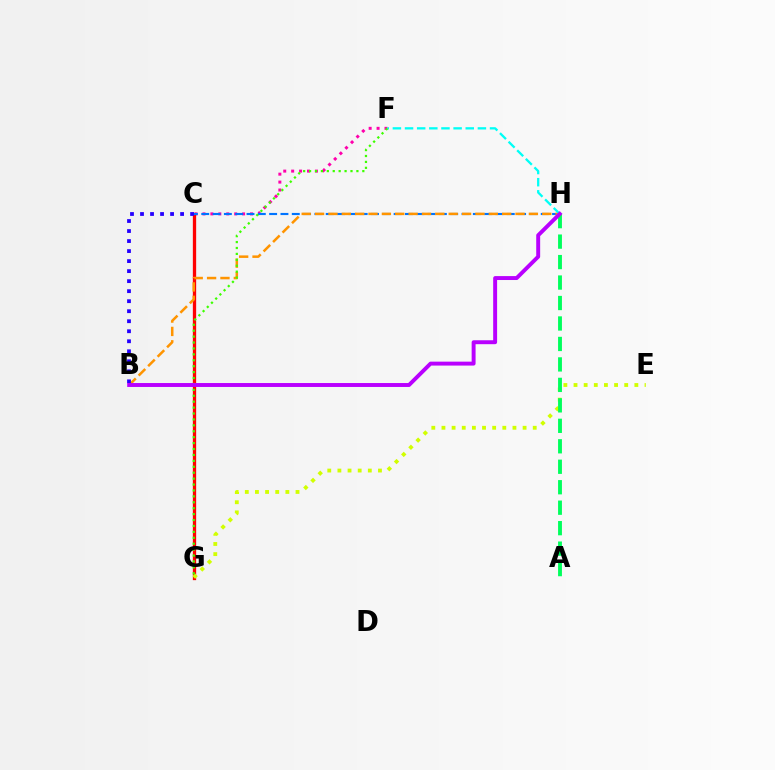{('C', 'F'): [{'color': '#ff00ac', 'line_style': 'dotted', 'thickness': 2.15}], ('C', 'G'): [{'color': '#ff0000', 'line_style': 'solid', 'thickness': 2.37}], ('C', 'H'): [{'color': '#0074ff', 'line_style': 'dashed', 'thickness': 1.54}], ('E', 'G'): [{'color': '#d1ff00', 'line_style': 'dotted', 'thickness': 2.76}], ('B', 'H'): [{'color': '#ff9400', 'line_style': 'dashed', 'thickness': 1.82}, {'color': '#b900ff', 'line_style': 'solid', 'thickness': 2.83}], ('B', 'C'): [{'color': '#2500ff', 'line_style': 'dotted', 'thickness': 2.72}], ('A', 'H'): [{'color': '#00ff5c', 'line_style': 'dashed', 'thickness': 2.78}], ('F', 'G'): [{'color': '#3dff00', 'line_style': 'dotted', 'thickness': 1.61}], ('F', 'H'): [{'color': '#00fff6', 'line_style': 'dashed', 'thickness': 1.65}]}